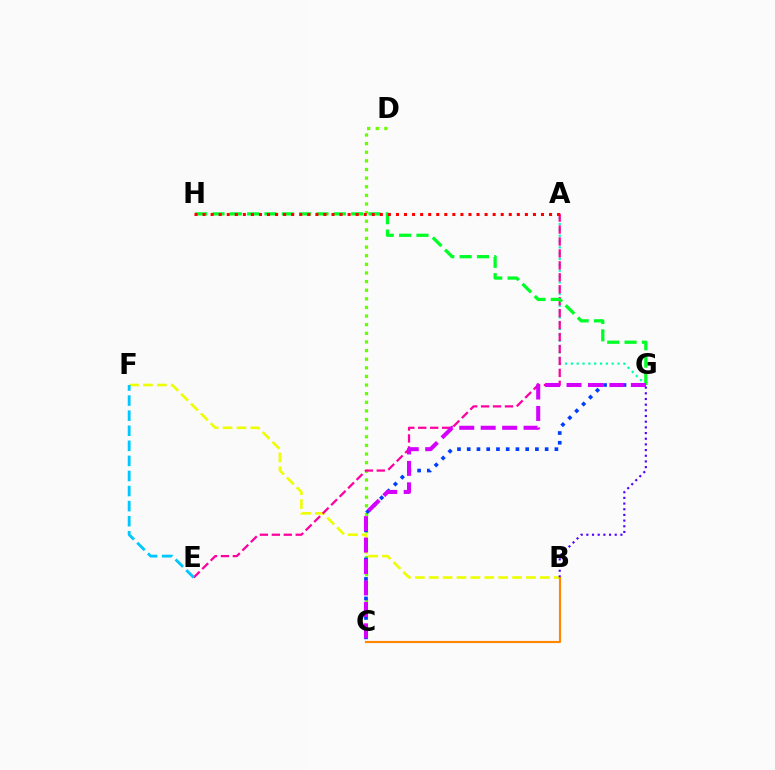{('A', 'G'): [{'color': '#00ffaf', 'line_style': 'dotted', 'thickness': 1.59}], ('C', 'D'): [{'color': '#66ff00', 'line_style': 'dotted', 'thickness': 2.34}], ('C', 'G'): [{'color': '#003fff', 'line_style': 'dotted', 'thickness': 2.65}, {'color': '#d600ff', 'line_style': 'dashed', 'thickness': 2.91}], ('B', 'F'): [{'color': '#eeff00', 'line_style': 'dashed', 'thickness': 1.89}], ('A', 'E'): [{'color': '#ff00a0', 'line_style': 'dashed', 'thickness': 1.62}], ('G', 'H'): [{'color': '#00ff27', 'line_style': 'dashed', 'thickness': 2.35}], ('E', 'F'): [{'color': '#00c7ff', 'line_style': 'dashed', 'thickness': 2.05}], ('B', 'G'): [{'color': '#4f00ff', 'line_style': 'dotted', 'thickness': 1.54}], ('A', 'H'): [{'color': '#ff0000', 'line_style': 'dotted', 'thickness': 2.19}], ('B', 'C'): [{'color': '#ff8800', 'line_style': 'solid', 'thickness': 1.54}]}